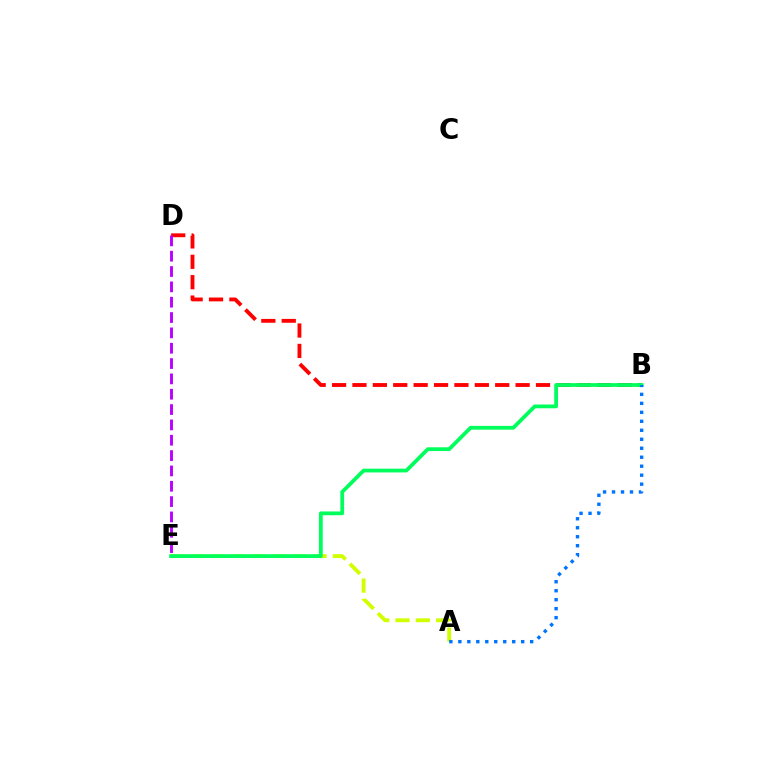{('B', 'D'): [{'color': '#ff0000', 'line_style': 'dashed', 'thickness': 2.77}], ('D', 'E'): [{'color': '#b900ff', 'line_style': 'dashed', 'thickness': 2.08}], ('A', 'E'): [{'color': '#d1ff00', 'line_style': 'dashed', 'thickness': 2.76}], ('B', 'E'): [{'color': '#00ff5c', 'line_style': 'solid', 'thickness': 2.71}], ('A', 'B'): [{'color': '#0074ff', 'line_style': 'dotted', 'thickness': 2.44}]}